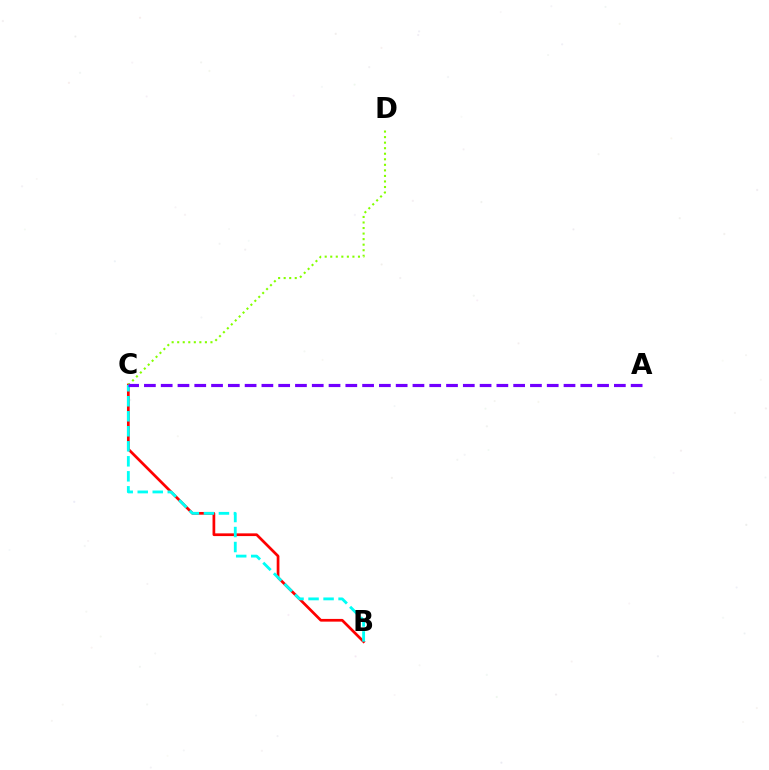{('B', 'C'): [{'color': '#ff0000', 'line_style': 'solid', 'thickness': 1.96}, {'color': '#00fff6', 'line_style': 'dashed', 'thickness': 2.04}], ('C', 'D'): [{'color': '#84ff00', 'line_style': 'dotted', 'thickness': 1.51}], ('A', 'C'): [{'color': '#7200ff', 'line_style': 'dashed', 'thickness': 2.28}]}